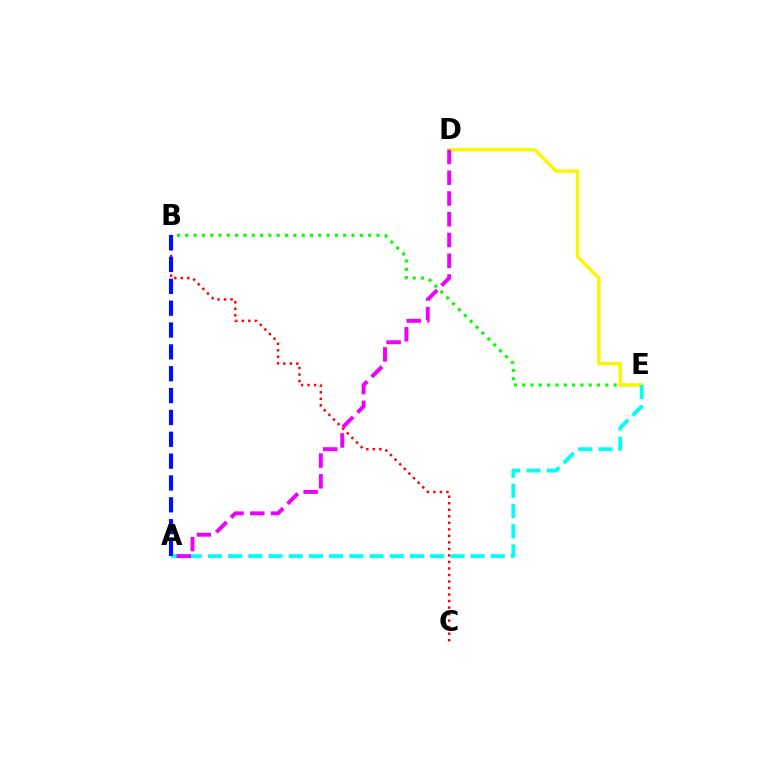{('B', 'E'): [{'color': '#08ff00', 'line_style': 'dotted', 'thickness': 2.26}], ('D', 'E'): [{'color': '#fcf500', 'line_style': 'solid', 'thickness': 2.45}], ('B', 'C'): [{'color': '#ff0000', 'line_style': 'dotted', 'thickness': 1.77}], ('A', 'E'): [{'color': '#00fff6', 'line_style': 'dashed', 'thickness': 2.74}], ('A', 'D'): [{'color': '#ee00ff', 'line_style': 'dashed', 'thickness': 2.82}], ('A', 'B'): [{'color': '#0010ff', 'line_style': 'dashed', 'thickness': 2.97}]}